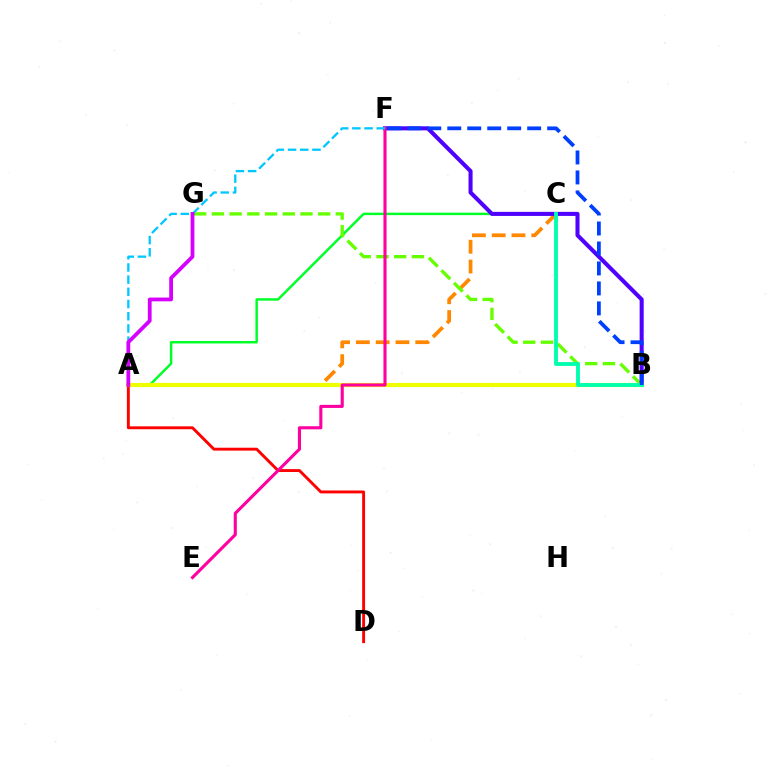{('A', 'C'): [{'color': '#00ff27', 'line_style': 'solid', 'thickness': 1.77}, {'color': '#ff8800', 'line_style': 'dashed', 'thickness': 2.69}], ('B', 'G'): [{'color': '#66ff00', 'line_style': 'dashed', 'thickness': 2.41}], ('B', 'F'): [{'color': '#4f00ff', 'line_style': 'solid', 'thickness': 2.92}, {'color': '#003fff', 'line_style': 'dashed', 'thickness': 2.71}], ('A', 'D'): [{'color': '#ff0000', 'line_style': 'solid', 'thickness': 2.09}], ('A', 'B'): [{'color': '#eeff00', 'line_style': 'solid', 'thickness': 2.99}], ('E', 'F'): [{'color': '#ff00a0', 'line_style': 'solid', 'thickness': 2.23}], ('A', 'F'): [{'color': '#00c7ff', 'line_style': 'dashed', 'thickness': 1.66}], ('B', 'C'): [{'color': '#00ffaf', 'line_style': 'solid', 'thickness': 2.79}], ('A', 'G'): [{'color': '#d600ff', 'line_style': 'solid', 'thickness': 2.73}]}